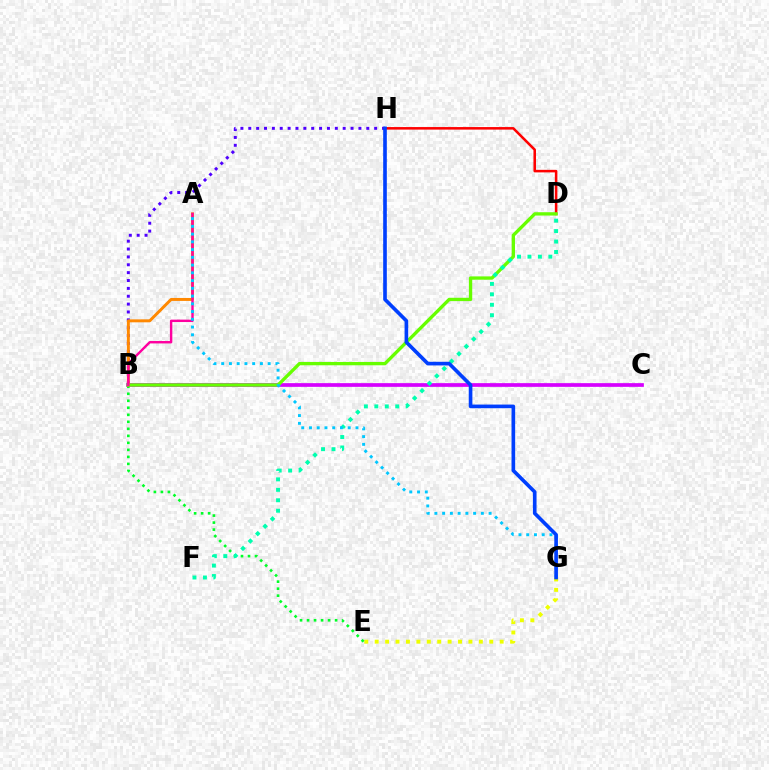{('B', 'C'): [{'color': '#d600ff', 'line_style': 'solid', 'thickness': 2.67}], ('B', 'H'): [{'color': '#4f00ff', 'line_style': 'dotted', 'thickness': 2.14}], ('E', 'G'): [{'color': '#eeff00', 'line_style': 'dotted', 'thickness': 2.83}], ('B', 'E'): [{'color': '#00ff27', 'line_style': 'dotted', 'thickness': 1.9}], ('D', 'H'): [{'color': '#ff0000', 'line_style': 'solid', 'thickness': 1.83}], ('A', 'B'): [{'color': '#ff8800', 'line_style': 'solid', 'thickness': 2.13}, {'color': '#ff00a0', 'line_style': 'solid', 'thickness': 1.74}], ('B', 'D'): [{'color': '#66ff00', 'line_style': 'solid', 'thickness': 2.4}], ('D', 'F'): [{'color': '#00ffaf', 'line_style': 'dotted', 'thickness': 2.84}], ('A', 'G'): [{'color': '#00c7ff', 'line_style': 'dotted', 'thickness': 2.1}], ('G', 'H'): [{'color': '#003fff', 'line_style': 'solid', 'thickness': 2.62}]}